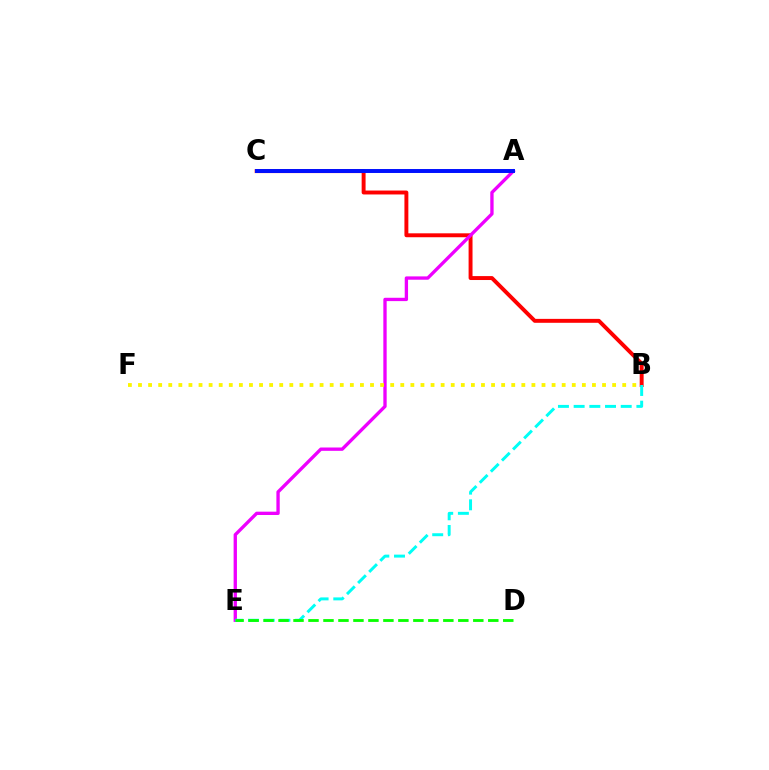{('B', 'C'): [{'color': '#ff0000', 'line_style': 'solid', 'thickness': 2.83}], ('A', 'E'): [{'color': '#ee00ff', 'line_style': 'solid', 'thickness': 2.4}], ('A', 'C'): [{'color': '#0010ff', 'line_style': 'solid', 'thickness': 2.85}], ('B', 'F'): [{'color': '#fcf500', 'line_style': 'dotted', 'thickness': 2.74}], ('B', 'E'): [{'color': '#00fff6', 'line_style': 'dashed', 'thickness': 2.13}], ('D', 'E'): [{'color': '#08ff00', 'line_style': 'dashed', 'thickness': 2.04}]}